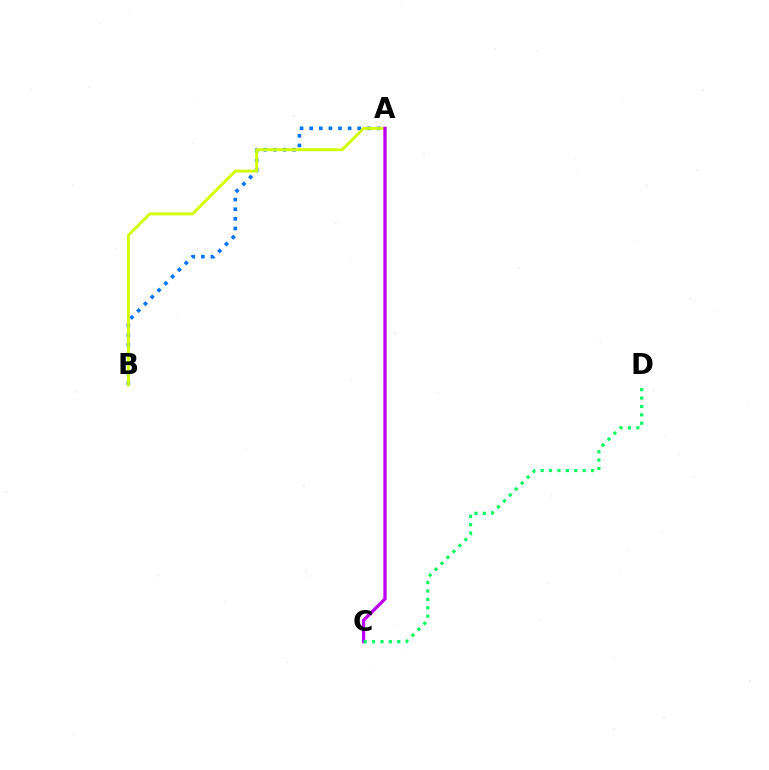{('A', 'B'): [{'color': '#0074ff', 'line_style': 'dotted', 'thickness': 2.61}, {'color': '#d1ff00', 'line_style': 'solid', 'thickness': 2.1}], ('A', 'C'): [{'color': '#ff0000', 'line_style': 'solid', 'thickness': 1.62}, {'color': '#b900ff', 'line_style': 'solid', 'thickness': 2.31}], ('C', 'D'): [{'color': '#00ff5c', 'line_style': 'dotted', 'thickness': 2.28}]}